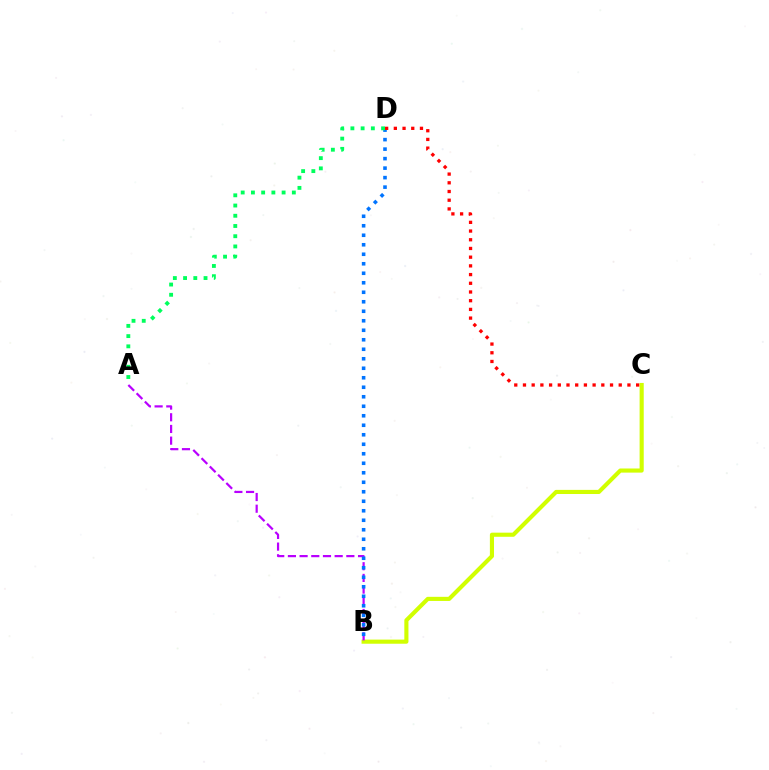{('B', 'C'): [{'color': '#d1ff00', 'line_style': 'solid', 'thickness': 2.97}], ('A', 'B'): [{'color': '#b900ff', 'line_style': 'dashed', 'thickness': 1.59}], ('B', 'D'): [{'color': '#0074ff', 'line_style': 'dotted', 'thickness': 2.58}], ('A', 'D'): [{'color': '#00ff5c', 'line_style': 'dotted', 'thickness': 2.78}], ('C', 'D'): [{'color': '#ff0000', 'line_style': 'dotted', 'thickness': 2.37}]}